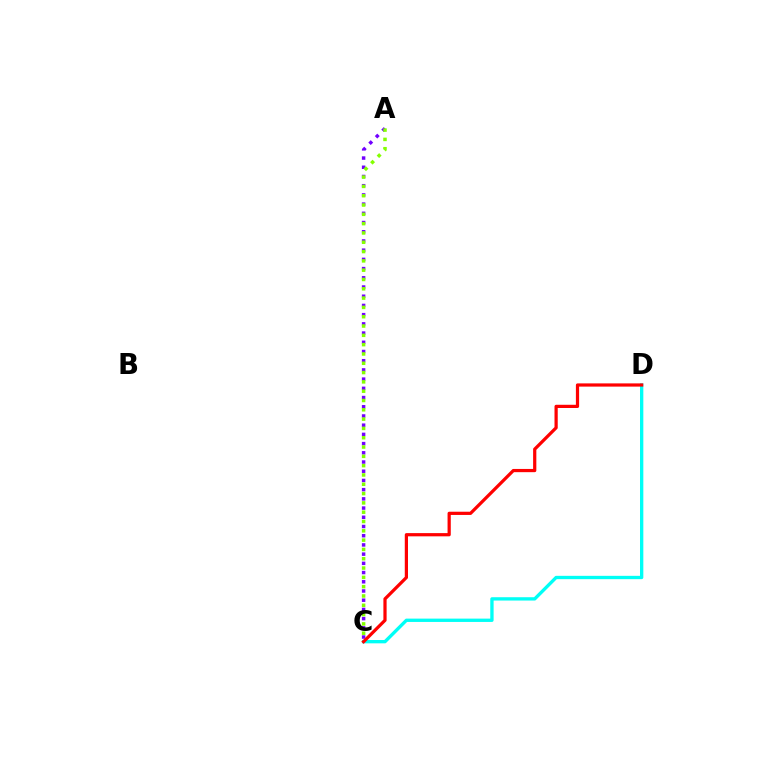{('A', 'C'): [{'color': '#7200ff', 'line_style': 'dotted', 'thickness': 2.5}, {'color': '#84ff00', 'line_style': 'dotted', 'thickness': 2.53}], ('C', 'D'): [{'color': '#00fff6', 'line_style': 'solid', 'thickness': 2.4}, {'color': '#ff0000', 'line_style': 'solid', 'thickness': 2.32}]}